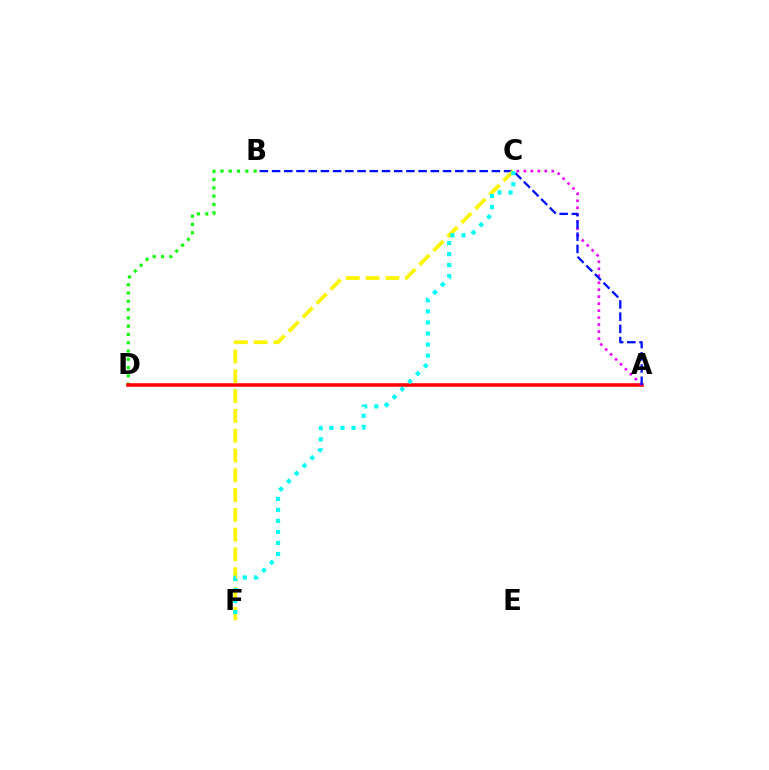{('B', 'D'): [{'color': '#08ff00', 'line_style': 'dotted', 'thickness': 2.25}], ('A', 'D'): [{'color': '#ff0000', 'line_style': 'solid', 'thickness': 2.56}], ('A', 'C'): [{'color': '#ee00ff', 'line_style': 'dotted', 'thickness': 1.9}], ('A', 'B'): [{'color': '#0010ff', 'line_style': 'dashed', 'thickness': 1.66}], ('C', 'F'): [{'color': '#fcf500', 'line_style': 'dashed', 'thickness': 2.69}, {'color': '#00fff6', 'line_style': 'dotted', 'thickness': 3.0}]}